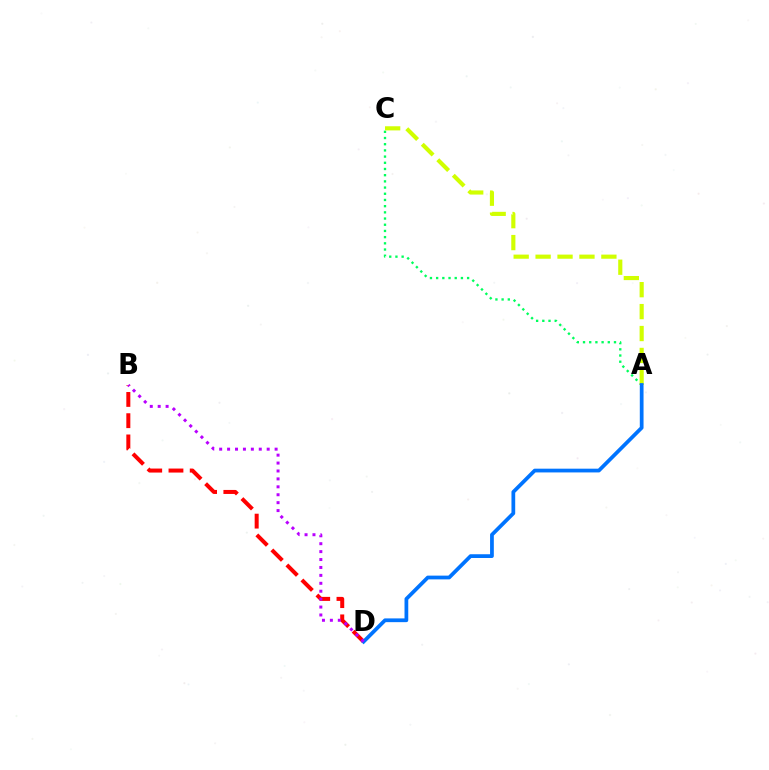{('A', 'C'): [{'color': '#00ff5c', 'line_style': 'dotted', 'thickness': 1.68}, {'color': '#d1ff00', 'line_style': 'dashed', 'thickness': 2.98}], ('B', 'D'): [{'color': '#ff0000', 'line_style': 'dashed', 'thickness': 2.89}, {'color': '#b900ff', 'line_style': 'dotted', 'thickness': 2.15}], ('A', 'D'): [{'color': '#0074ff', 'line_style': 'solid', 'thickness': 2.7}]}